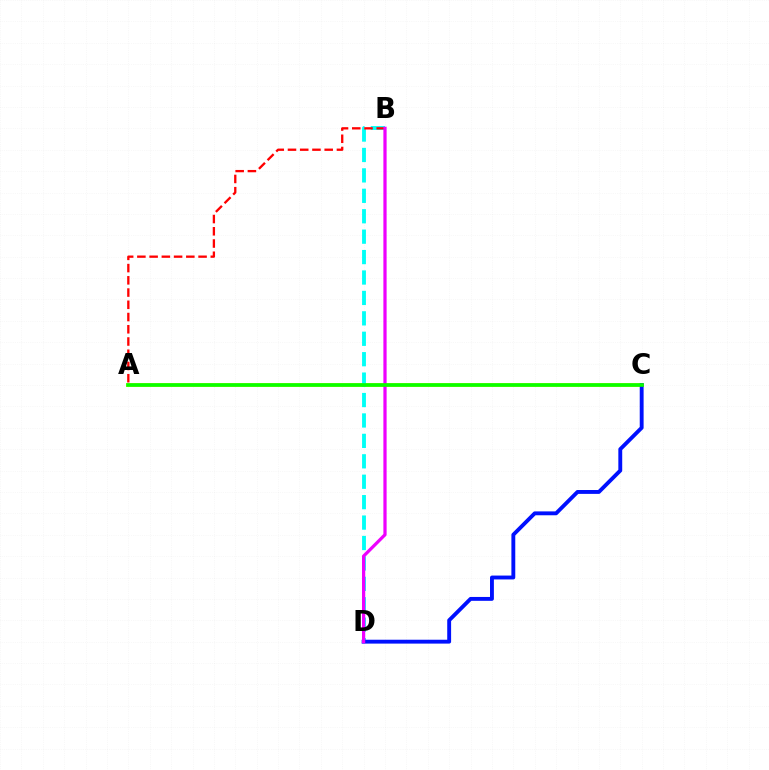{('A', 'C'): [{'color': '#fcf500', 'line_style': 'solid', 'thickness': 2.7}, {'color': '#08ff00', 'line_style': 'solid', 'thickness': 2.61}], ('B', 'D'): [{'color': '#00fff6', 'line_style': 'dashed', 'thickness': 2.77}, {'color': '#ee00ff', 'line_style': 'solid', 'thickness': 2.33}], ('C', 'D'): [{'color': '#0010ff', 'line_style': 'solid', 'thickness': 2.79}], ('A', 'B'): [{'color': '#ff0000', 'line_style': 'dashed', 'thickness': 1.66}]}